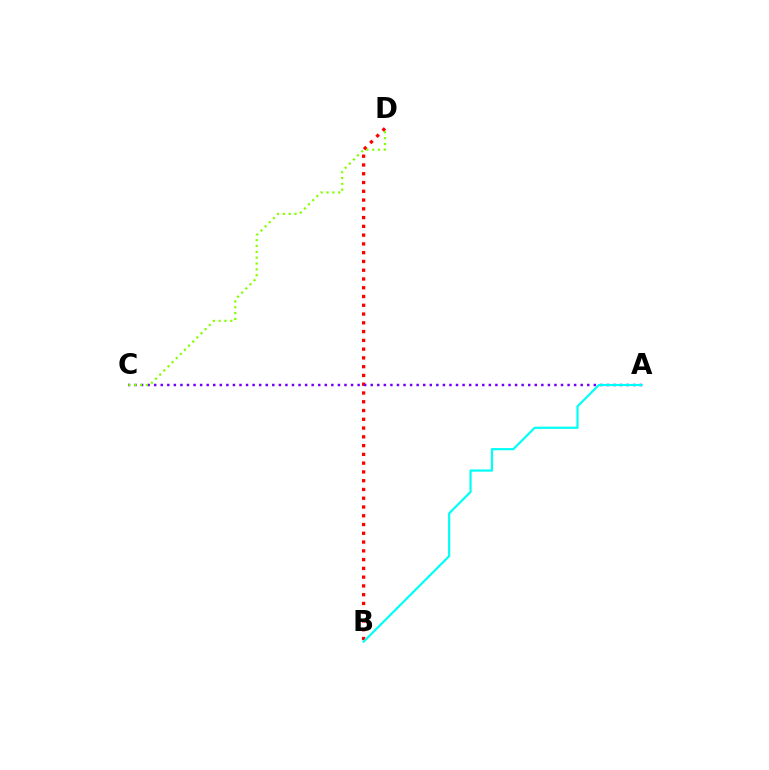{('B', 'D'): [{'color': '#ff0000', 'line_style': 'dotted', 'thickness': 2.38}], ('A', 'C'): [{'color': '#7200ff', 'line_style': 'dotted', 'thickness': 1.78}], ('A', 'B'): [{'color': '#00fff6', 'line_style': 'solid', 'thickness': 1.58}], ('C', 'D'): [{'color': '#84ff00', 'line_style': 'dotted', 'thickness': 1.59}]}